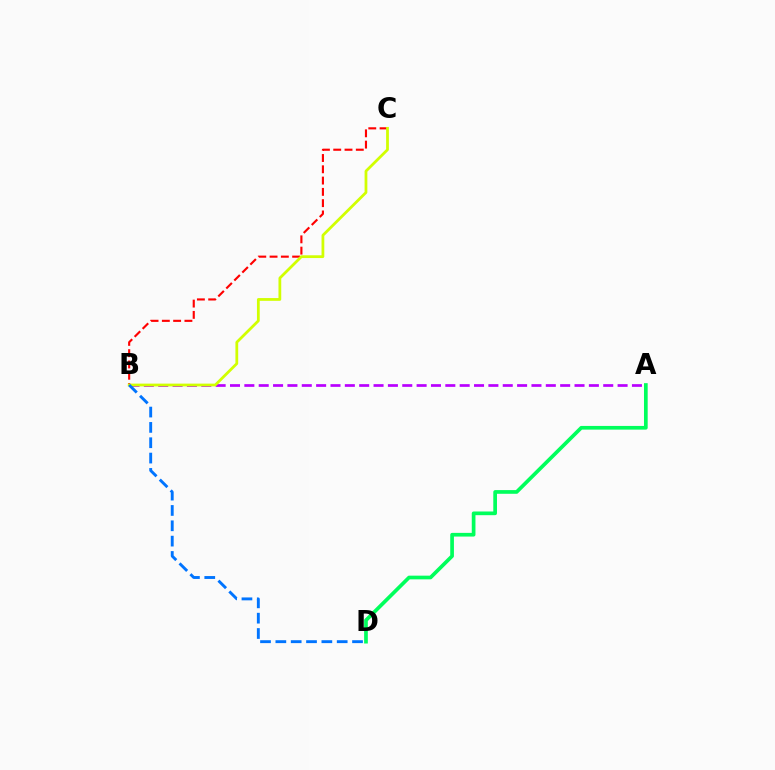{('A', 'B'): [{'color': '#b900ff', 'line_style': 'dashed', 'thickness': 1.95}], ('B', 'C'): [{'color': '#ff0000', 'line_style': 'dashed', 'thickness': 1.53}, {'color': '#d1ff00', 'line_style': 'solid', 'thickness': 1.99}], ('B', 'D'): [{'color': '#0074ff', 'line_style': 'dashed', 'thickness': 2.08}], ('A', 'D'): [{'color': '#00ff5c', 'line_style': 'solid', 'thickness': 2.66}]}